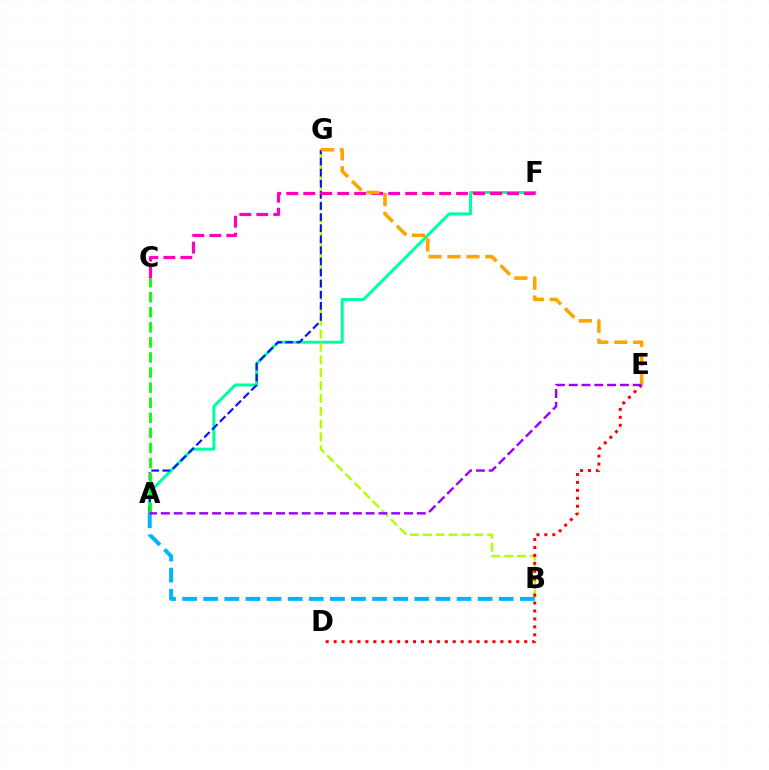{('A', 'F'): [{'color': '#00ff9d', 'line_style': 'solid', 'thickness': 2.17}], ('B', 'G'): [{'color': '#b3ff00', 'line_style': 'dashed', 'thickness': 1.75}], ('A', 'B'): [{'color': '#00b5ff', 'line_style': 'dashed', 'thickness': 2.87}], ('A', 'G'): [{'color': '#0010ff', 'line_style': 'dashed', 'thickness': 1.51}], ('C', 'F'): [{'color': '#ff00bd', 'line_style': 'dashed', 'thickness': 2.31}], ('D', 'E'): [{'color': '#ff0000', 'line_style': 'dotted', 'thickness': 2.16}], ('E', 'G'): [{'color': '#ffa500', 'line_style': 'dashed', 'thickness': 2.57}], ('A', 'C'): [{'color': '#08ff00', 'line_style': 'dashed', 'thickness': 2.05}], ('A', 'E'): [{'color': '#9b00ff', 'line_style': 'dashed', 'thickness': 1.74}]}